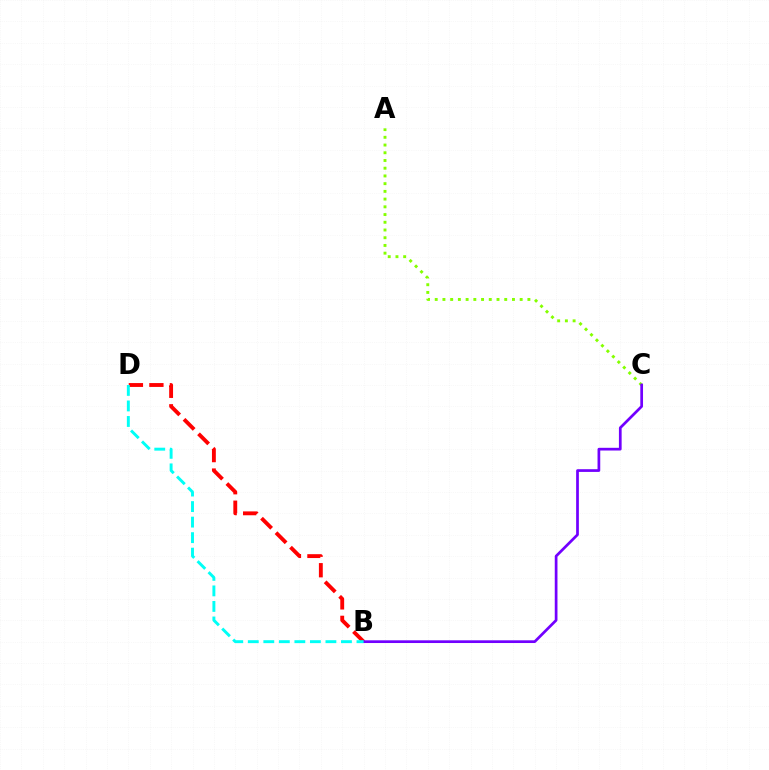{('B', 'D'): [{'color': '#ff0000', 'line_style': 'dashed', 'thickness': 2.78}, {'color': '#00fff6', 'line_style': 'dashed', 'thickness': 2.11}], ('A', 'C'): [{'color': '#84ff00', 'line_style': 'dotted', 'thickness': 2.1}], ('B', 'C'): [{'color': '#7200ff', 'line_style': 'solid', 'thickness': 1.96}]}